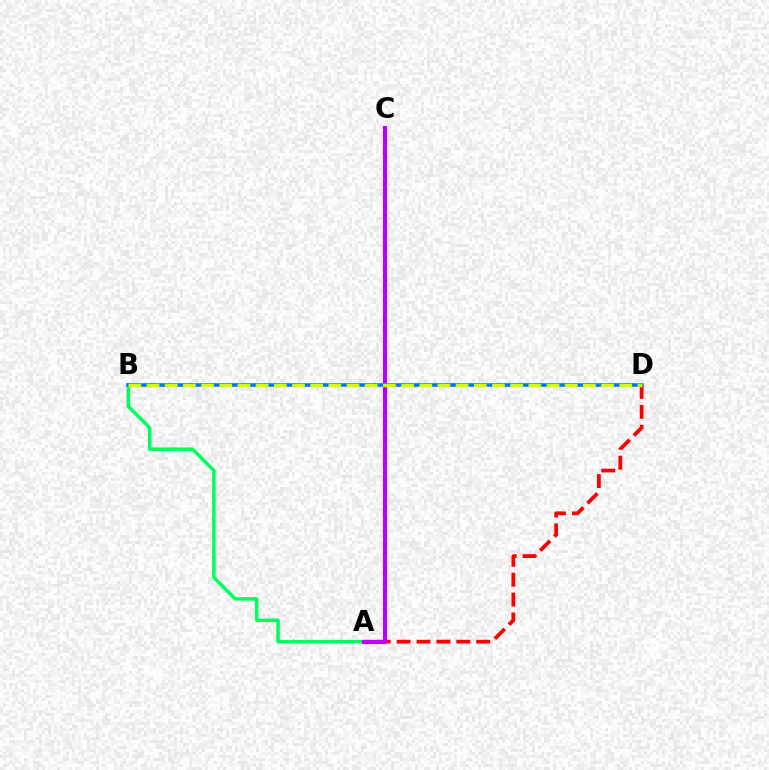{('A', 'D'): [{'color': '#ff0000', 'line_style': 'dashed', 'thickness': 2.7}], ('A', 'B'): [{'color': '#00ff5c', 'line_style': 'solid', 'thickness': 2.52}], ('A', 'C'): [{'color': '#b900ff', 'line_style': 'solid', 'thickness': 2.95}], ('B', 'D'): [{'color': '#0074ff', 'line_style': 'solid', 'thickness': 2.59}, {'color': '#d1ff00', 'line_style': 'dashed', 'thickness': 2.47}]}